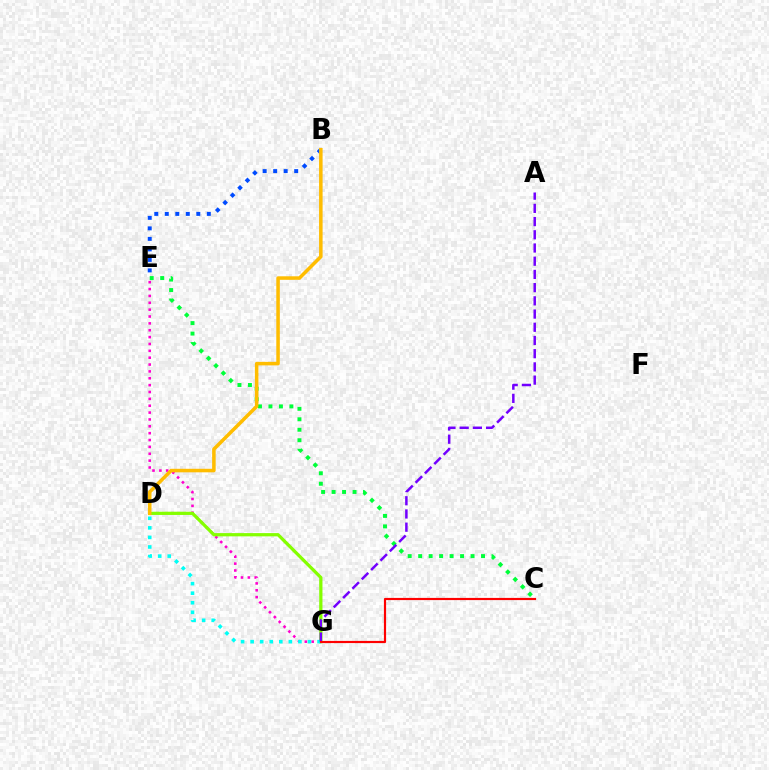{('E', 'G'): [{'color': '#ff00cf', 'line_style': 'dotted', 'thickness': 1.86}], ('C', 'E'): [{'color': '#00ff39', 'line_style': 'dotted', 'thickness': 2.85}], ('B', 'E'): [{'color': '#004bff', 'line_style': 'dotted', 'thickness': 2.86}], ('D', 'G'): [{'color': '#84ff00', 'line_style': 'solid', 'thickness': 2.34}, {'color': '#00fff6', 'line_style': 'dotted', 'thickness': 2.6}], ('A', 'G'): [{'color': '#7200ff', 'line_style': 'dashed', 'thickness': 1.79}], ('C', 'G'): [{'color': '#ff0000', 'line_style': 'solid', 'thickness': 1.57}], ('B', 'D'): [{'color': '#ffbd00', 'line_style': 'solid', 'thickness': 2.54}]}